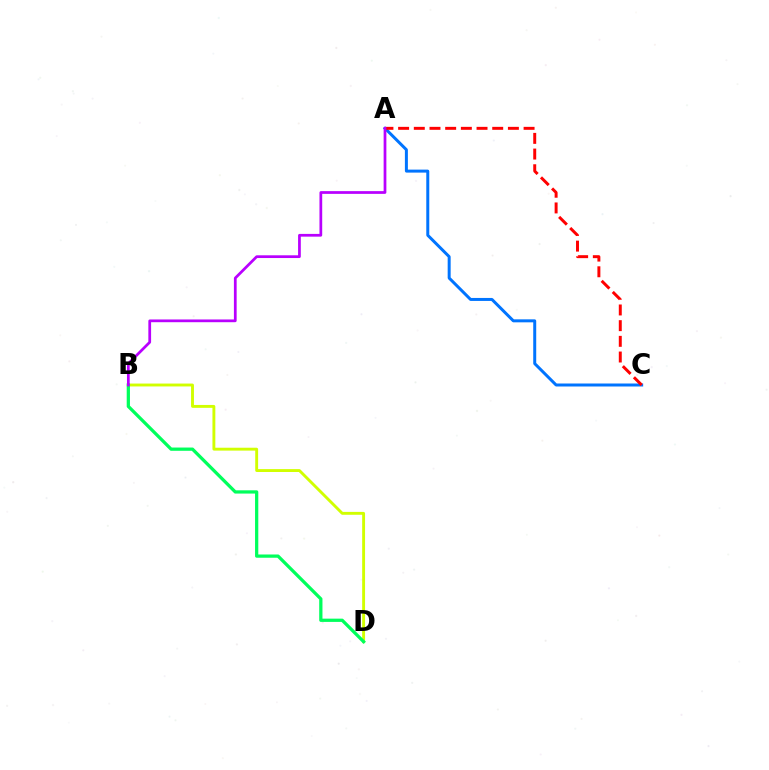{('A', 'C'): [{'color': '#0074ff', 'line_style': 'solid', 'thickness': 2.15}, {'color': '#ff0000', 'line_style': 'dashed', 'thickness': 2.13}], ('B', 'D'): [{'color': '#d1ff00', 'line_style': 'solid', 'thickness': 2.08}, {'color': '#00ff5c', 'line_style': 'solid', 'thickness': 2.34}], ('A', 'B'): [{'color': '#b900ff', 'line_style': 'solid', 'thickness': 1.97}]}